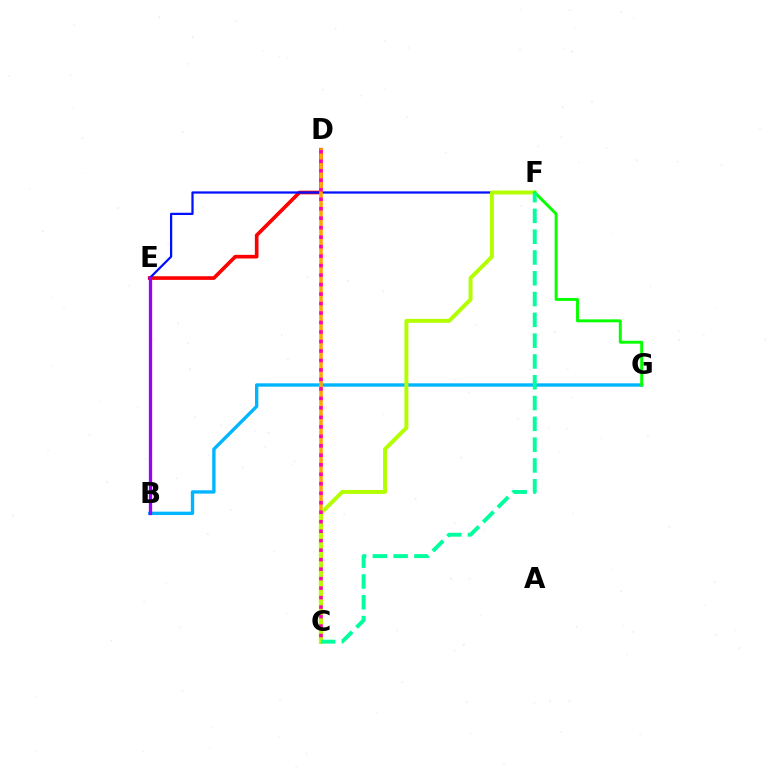{('D', 'E'): [{'color': '#ff0000', 'line_style': 'solid', 'thickness': 2.63}], ('E', 'F'): [{'color': '#0010ff', 'line_style': 'solid', 'thickness': 1.61}], ('B', 'G'): [{'color': '#00b5ff', 'line_style': 'solid', 'thickness': 2.42}], ('C', 'D'): [{'color': '#ffa500', 'line_style': 'solid', 'thickness': 2.54}, {'color': '#ff00bd', 'line_style': 'dotted', 'thickness': 2.58}], ('C', 'F'): [{'color': '#b3ff00', 'line_style': 'solid', 'thickness': 2.85}, {'color': '#00ff9d', 'line_style': 'dashed', 'thickness': 2.83}], ('F', 'G'): [{'color': '#08ff00', 'line_style': 'solid', 'thickness': 2.12}], ('B', 'E'): [{'color': '#9b00ff', 'line_style': 'solid', 'thickness': 2.37}]}